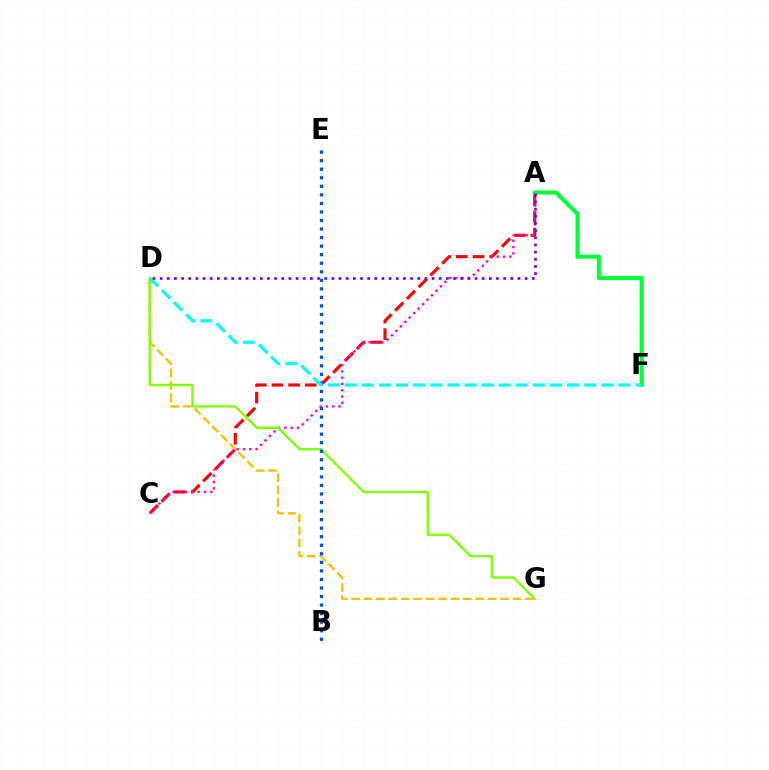{('A', 'C'): [{'color': '#ff0000', 'line_style': 'dashed', 'thickness': 2.27}, {'color': '#ff00cf', 'line_style': 'dotted', 'thickness': 1.71}], ('D', 'G'): [{'color': '#ffbd00', 'line_style': 'dashed', 'thickness': 1.69}, {'color': '#84ff00', 'line_style': 'solid', 'thickness': 1.72}], ('A', 'F'): [{'color': '#00ff39', 'line_style': 'solid', 'thickness': 2.94}], ('B', 'E'): [{'color': '#004bff', 'line_style': 'dotted', 'thickness': 2.32}], ('D', 'F'): [{'color': '#00fff6', 'line_style': 'dashed', 'thickness': 2.32}], ('A', 'D'): [{'color': '#7200ff', 'line_style': 'dotted', 'thickness': 1.94}]}